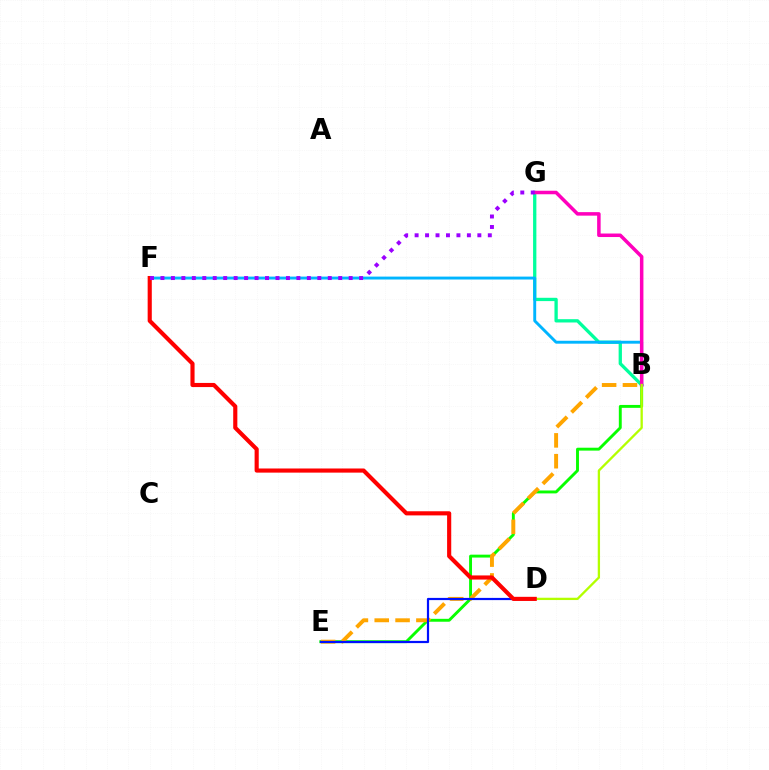{('B', 'G'): [{'color': '#00ff9d', 'line_style': 'solid', 'thickness': 2.38}, {'color': '#ff00bd', 'line_style': 'solid', 'thickness': 2.53}], ('B', 'E'): [{'color': '#08ff00', 'line_style': 'solid', 'thickness': 2.09}, {'color': '#ffa500', 'line_style': 'dashed', 'thickness': 2.83}], ('B', 'F'): [{'color': '#00b5ff', 'line_style': 'solid', 'thickness': 2.09}], ('D', 'E'): [{'color': '#0010ff', 'line_style': 'solid', 'thickness': 1.59}], ('B', 'D'): [{'color': '#b3ff00', 'line_style': 'solid', 'thickness': 1.66}], ('D', 'F'): [{'color': '#ff0000', 'line_style': 'solid', 'thickness': 2.98}], ('F', 'G'): [{'color': '#9b00ff', 'line_style': 'dotted', 'thickness': 2.84}]}